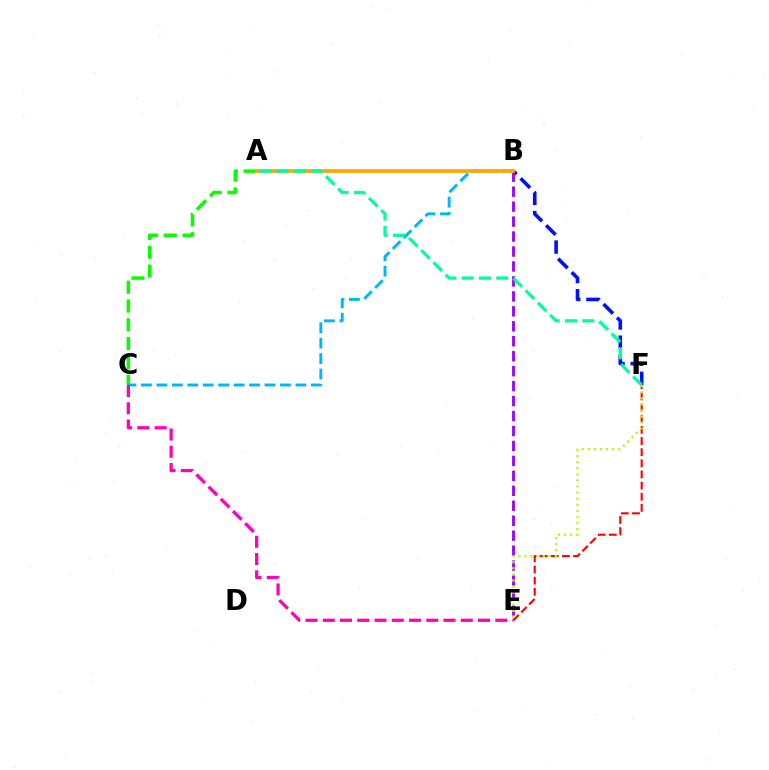{('E', 'F'): [{'color': '#ff0000', 'line_style': 'dashed', 'thickness': 1.51}, {'color': '#b3ff00', 'line_style': 'dotted', 'thickness': 1.65}], ('B', 'F'): [{'color': '#0010ff', 'line_style': 'dashed', 'thickness': 2.6}], ('A', 'C'): [{'color': '#08ff00', 'line_style': 'dashed', 'thickness': 2.55}], ('B', 'E'): [{'color': '#9b00ff', 'line_style': 'dashed', 'thickness': 2.03}], ('B', 'C'): [{'color': '#00b5ff', 'line_style': 'dashed', 'thickness': 2.1}], ('A', 'B'): [{'color': '#ffa500', 'line_style': 'solid', 'thickness': 2.65}], ('A', 'F'): [{'color': '#00ff9d', 'line_style': 'dashed', 'thickness': 2.35}], ('C', 'E'): [{'color': '#ff00bd', 'line_style': 'dashed', 'thickness': 2.34}]}